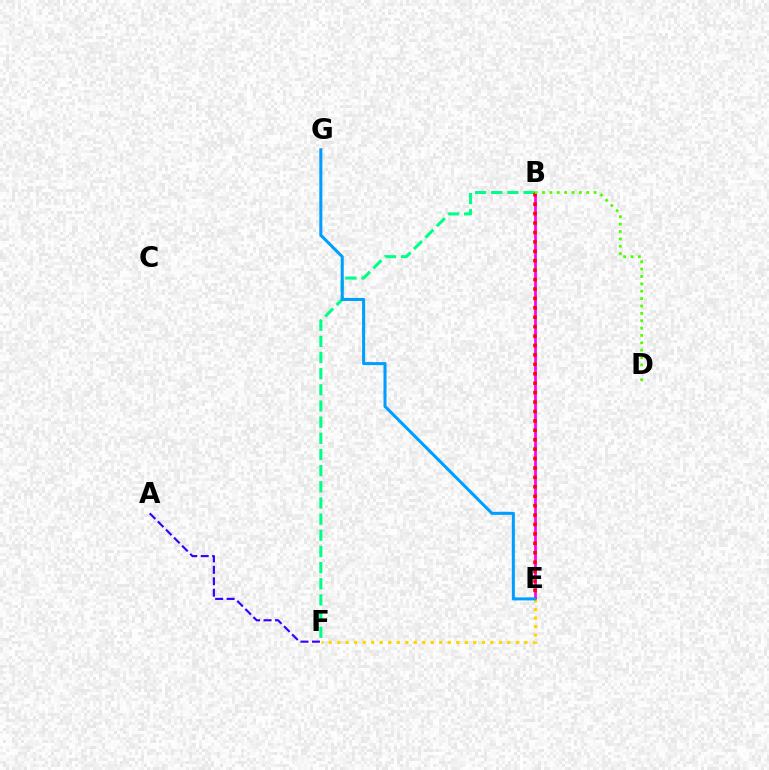{('A', 'F'): [{'color': '#3700ff', 'line_style': 'dashed', 'thickness': 1.56}], ('B', 'F'): [{'color': '#00ff86', 'line_style': 'dashed', 'thickness': 2.2}], ('B', 'E'): [{'color': '#ff00ed', 'line_style': 'solid', 'thickness': 1.98}, {'color': '#ff0000', 'line_style': 'dotted', 'thickness': 2.56}], ('B', 'D'): [{'color': '#4fff00', 'line_style': 'dotted', 'thickness': 2.0}], ('E', 'F'): [{'color': '#ffd500', 'line_style': 'dotted', 'thickness': 2.31}], ('E', 'G'): [{'color': '#009eff', 'line_style': 'solid', 'thickness': 2.19}]}